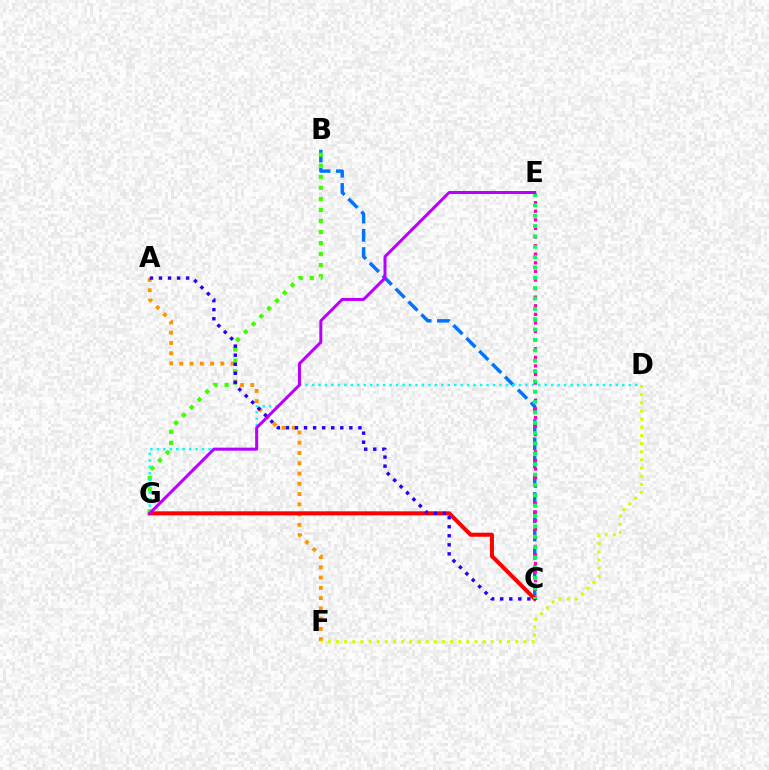{('A', 'F'): [{'color': '#ff9400', 'line_style': 'dotted', 'thickness': 2.79}], ('B', 'C'): [{'color': '#0074ff', 'line_style': 'dashed', 'thickness': 2.48}], ('C', 'E'): [{'color': '#ff00ac', 'line_style': 'dotted', 'thickness': 2.33}, {'color': '#00ff5c', 'line_style': 'dotted', 'thickness': 2.81}], ('C', 'G'): [{'color': '#ff0000', 'line_style': 'solid', 'thickness': 2.91}], ('B', 'G'): [{'color': '#3dff00', 'line_style': 'dotted', 'thickness': 3.0}], ('D', 'G'): [{'color': '#00fff6', 'line_style': 'dotted', 'thickness': 1.76}], ('A', 'C'): [{'color': '#2500ff', 'line_style': 'dotted', 'thickness': 2.46}], ('D', 'F'): [{'color': '#d1ff00', 'line_style': 'dotted', 'thickness': 2.22}], ('E', 'G'): [{'color': '#b900ff', 'line_style': 'solid', 'thickness': 2.17}]}